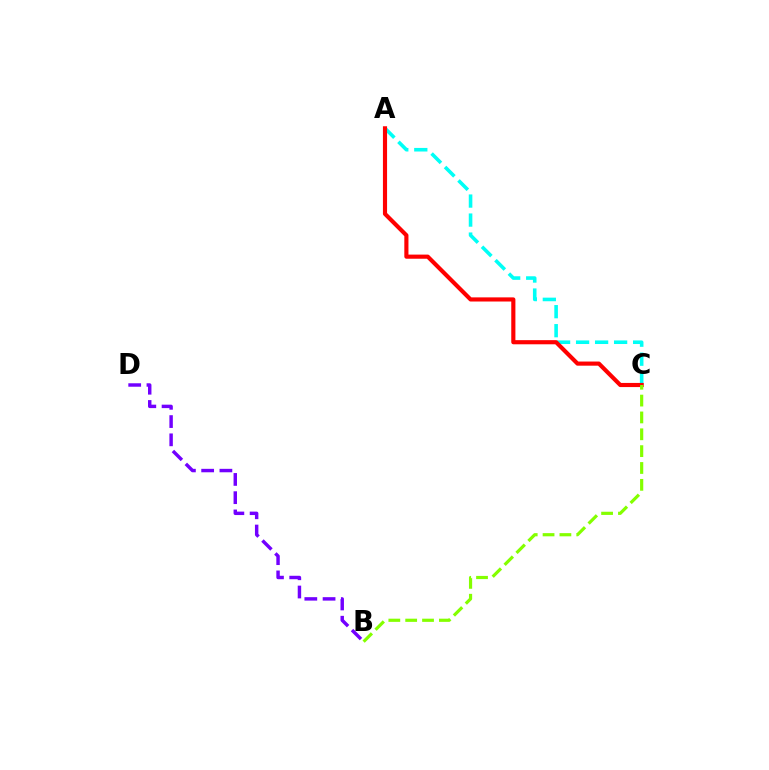{('A', 'C'): [{'color': '#00fff6', 'line_style': 'dashed', 'thickness': 2.58}, {'color': '#ff0000', 'line_style': 'solid', 'thickness': 2.98}], ('B', 'D'): [{'color': '#7200ff', 'line_style': 'dashed', 'thickness': 2.48}], ('B', 'C'): [{'color': '#84ff00', 'line_style': 'dashed', 'thickness': 2.29}]}